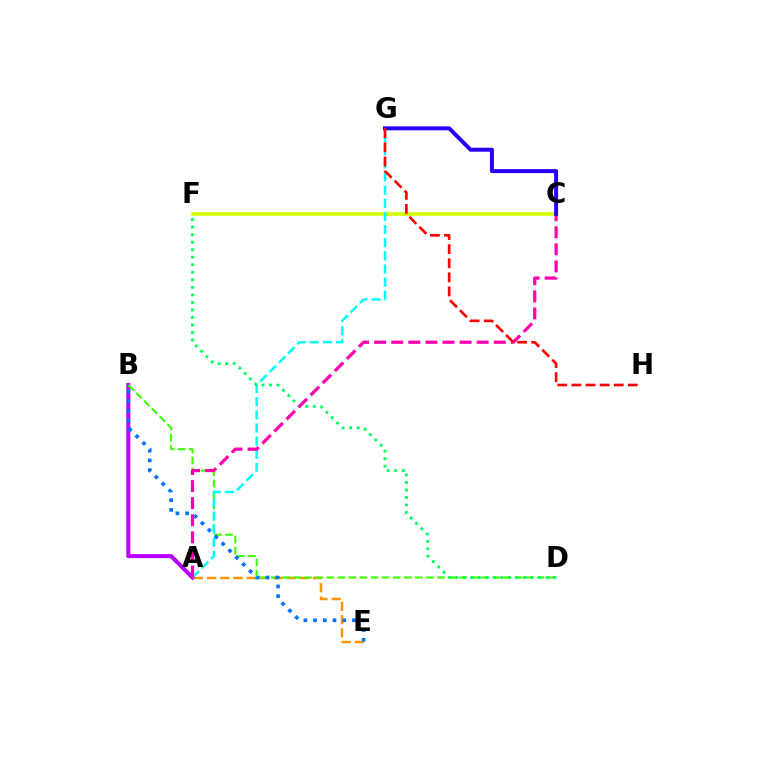{('A', 'E'): [{'color': '#ff9400', 'line_style': 'dashed', 'thickness': 1.8}], ('A', 'B'): [{'color': '#b900ff', 'line_style': 'solid', 'thickness': 2.91}], ('B', 'D'): [{'color': '#3dff00', 'line_style': 'dashed', 'thickness': 1.5}], ('C', 'F'): [{'color': '#d1ff00', 'line_style': 'solid', 'thickness': 2.58}], ('B', 'E'): [{'color': '#0074ff', 'line_style': 'dotted', 'thickness': 2.64}], ('A', 'G'): [{'color': '#00fff6', 'line_style': 'dashed', 'thickness': 1.79}], ('D', 'F'): [{'color': '#00ff5c', 'line_style': 'dotted', 'thickness': 2.05}], ('A', 'C'): [{'color': '#ff00ac', 'line_style': 'dashed', 'thickness': 2.32}], ('C', 'G'): [{'color': '#2500ff', 'line_style': 'solid', 'thickness': 2.86}], ('G', 'H'): [{'color': '#ff0000', 'line_style': 'dashed', 'thickness': 1.91}]}